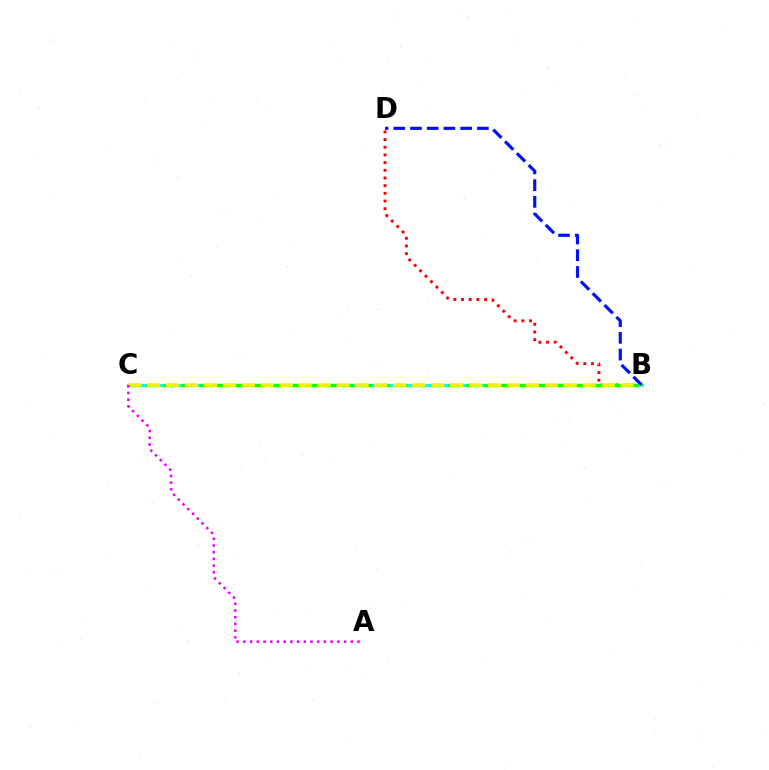{('B', 'D'): [{'color': '#ff0000', 'line_style': 'dotted', 'thickness': 2.09}, {'color': '#0010ff', 'line_style': 'dashed', 'thickness': 2.27}], ('B', 'C'): [{'color': '#00fff6', 'line_style': 'solid', 'thickness': 2.21}, {'color': '#08ff00', 'line_style': 'dashed', 'thickness': 2.42}, {'color': '#fcf500', 'line_style': 'dashed', 'thickness': 2.57}], ('A', 'C'): [{'color': '#ee00ff', 'line_style': 'dotted', 'thickness': 1.82}]}